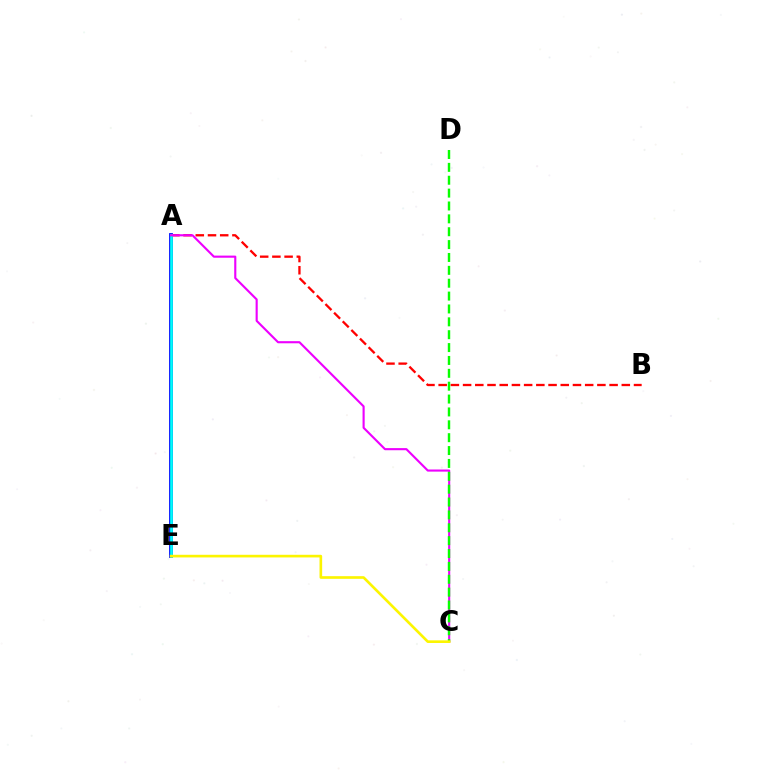{('A', 'E'): [{'color': '#0010ff', 'line_style': 'solid', 'thickness': 2.74}, {'color': '#00fff6', 'line_style': 'solid', 'thickness': 1.91}], ('A', 'B'): [{'color': '#ff0000', 'line_style': 'dashed', 'thickness': 1.66}], ('A', 'C'): [{'color': '#ee00ff', 'line_style': 'solid', 'thickness': 1.53}], ('C', 'D'): [{'color': '#08ff00', 'line_style': 'dashed', 'thickness': 1.75}], ('C', 'E'): [{'color': '#fcf500', 'line_style': 'solid', 'thickness': 1.91}]}